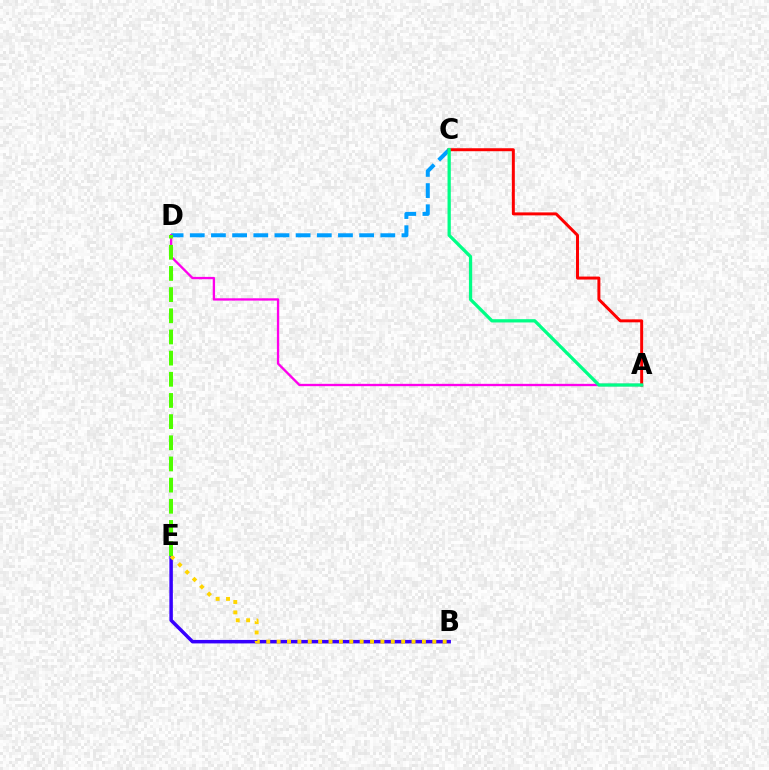{('C', 'D'): [{'color': '#009eff', 'line_style': 'dashed', 'thickness': 2.88}], ('B', 'E'): [{'color': '#3700ff', 'line_style': 'solid', 'thickness': 2.51}, {'color': '#ffd500', 'line_style': 'dotted', 'thickness': 2.82}], ('A', 'D'): [{'color': '#ff00ed', 'line_style': 'solid', 'thickness': 1.68}], ('A', 'C'): [{'color': '#ff0000', 'line_style': 'solid', 'thickness': 2.14}, {'color': '#00ff86', 'line_style': 'solid', 'thickness': 2.35}], ('D', 'E'): [{'color': '#4fff00', 'line_style': 'dashed', 'thickness': 2.88}]}